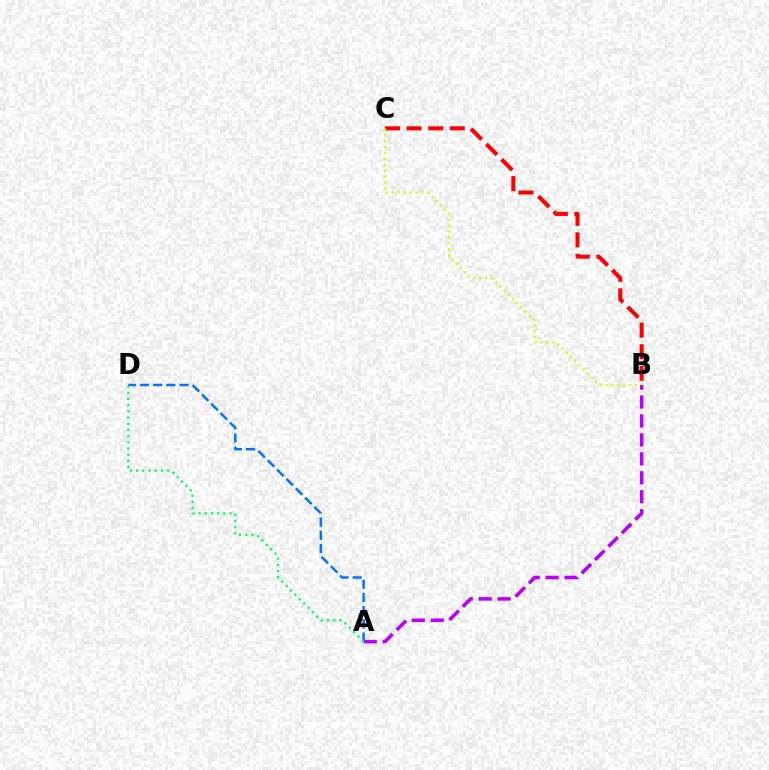{('B', 'C'): [{'color': '#ff0000', 'line_style': 'dashed', 'thickness': 2.93}, {'color': '#d1ff00', 'line_style': 'dotted', 'thickness': 1.61}], ('A', 'D'): [{'color': '#0074ff', 'line_style': 'dashed', 'thickness': 1.79}, {'color': '#00ff5c', 'line_style': 'dotted', 'thickness': 1.68}], ('A', 'B'): [{'color': '#b900ff', 'line_style': 'dashed', 'thickness': 2.57}]}